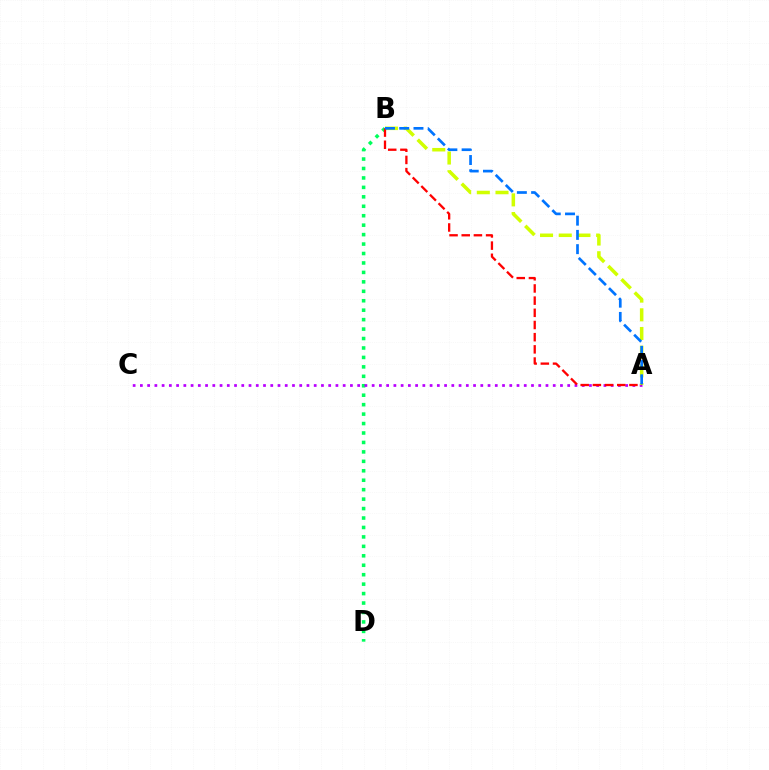{('B', 'D'): [{'color': '#00ff5c', 'line_style': 'dotted', 'thickness': 2.57}], ('A', 'C'): [{'color': '#b900ff', 'line_style': 'dotted', 'thickness': 1.97}], ('A', 'B'): [{'color': '#d1ff00', 'line_style': 'dashed', 'thickness': 2.54}, {'color': '#ff0000', 'line_style': 'dashed', 'thickness': 1.65}, {'color': '#0074ff', 'line_style': 'dashed', 'thickness': 1.94}]}